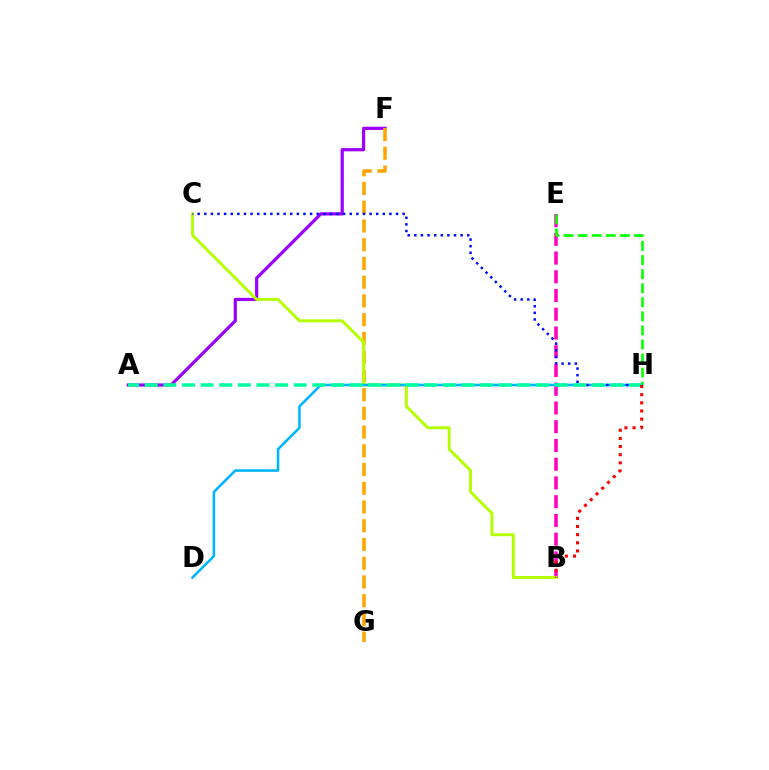{('B', 'E'): [{'color': '#ff00bd', 'line_style': 'dashed', 'thickness': 2.55}], ('A', 'F'): [{'color': '#9b00ff', 'line_style': 'solid', 'thickness': 2.3}], ('F', 'G'): [{'color': '#ffa500', 'line_style': 'dashed', 'thickness': 2.55}], ('E', 'H'): [{'color': '#08ff00', 'line_style': 'dashed', 'thickness': 1.91}], ('B', 'C'): [{'color': '#b3ff00', 'line_style': 'solid', 'thickness': 2.1}], ('D', 'H'): [{'color': '#00b5ff', 'line_style': 'solid', 'thickness': 1.83}], ('C', 'H'): [{'color': '#0010ff', 'line_style': 'dotted', 'thickness': 1.8}], ('A', 'H'): [{'color': '#00ff9d', 'line_style': 'dashed', 'thickness': 2.53}], ('B', 'H'): [{'color': '#ff0000', 'line_style': 'dotted', 'thickness': 2.21}]}